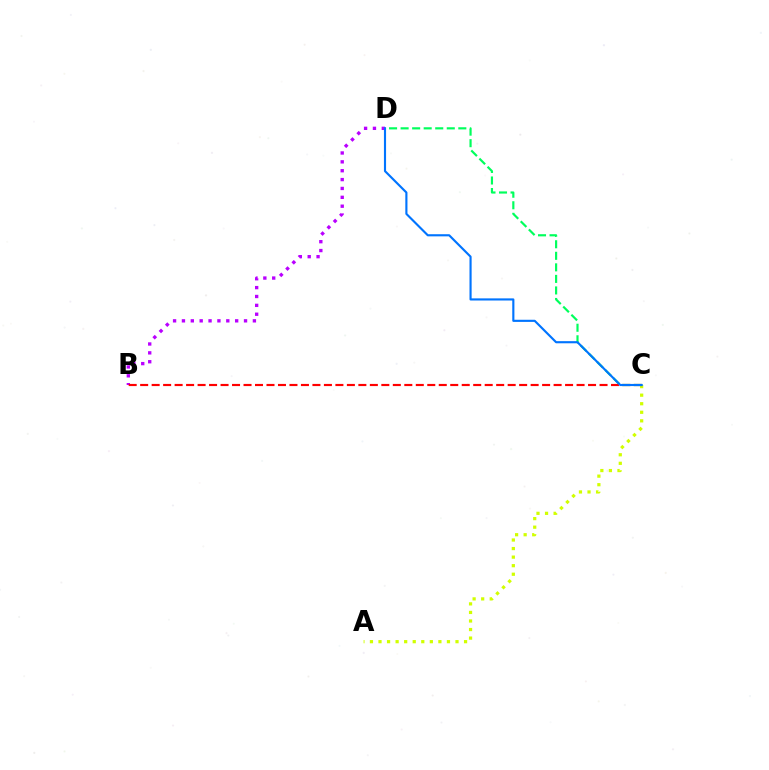{('A', 'C'): [{'color': '#d1ff00', 'line_style': 'dotted', 'thickness': 2.32}], ('B', 'D'): [{'color': '#b900ff', 'line_style': 'dotted', 'thickness': 2.41}], ('B', 'C'): [{'color': '#ff0000', 'line_style': 'dashed', 'thickness': 1.56}], ('C', 'D'): [{'color': '#00ff5c', 'line_style': 'dashed', 'thickness': 1.57}, {'color': '#0074ff', 'line_style': 'solid', 'thickness': 1.54}]}